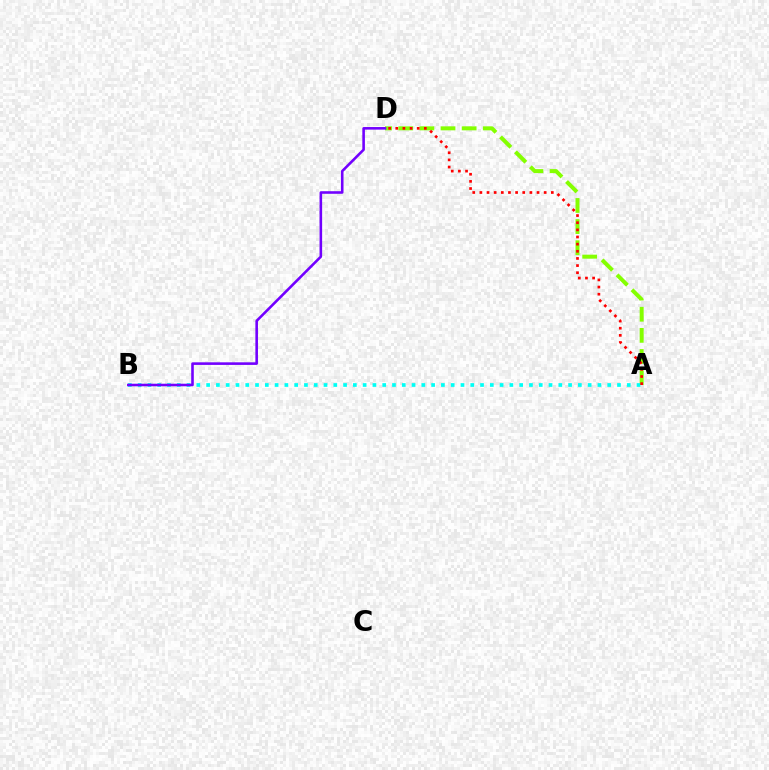{('A', 'D'): [{'color': '#84ff00', 'line_style': 'dashed', 'thickness': 2.87}, {'color': '#ff0000', 'line_style': 'dotted', 'thickness': 1.94}], ('A', 'B'): [{'color': '#00fff6', 'line_style': 'dotted', 'thickness': 2.66}], ('B', 'D'): [{'color': '#7200ff', 'line_style': 'solid', 'thickness': 1.86}]}